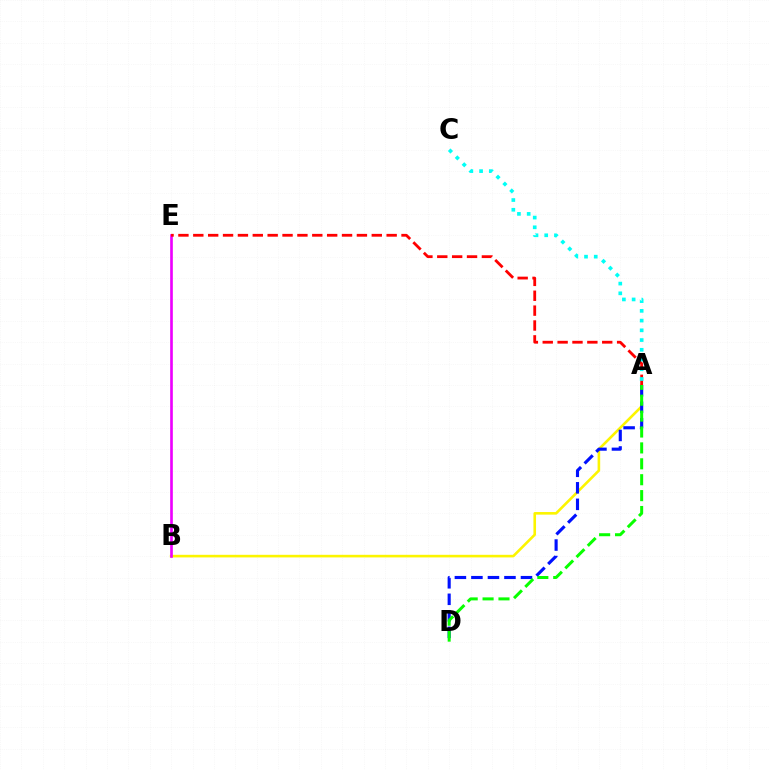{('A', 'B'): [{'color': '#fcf500', 'line_style': 'solid', 'thickness': 1.87}], ('A', 'D'): [{'color': '#0010ff', 'line_style': 'dashed', 'thickness': 2.24}, {'color': '#08ff00', 'line_style': 'dashed', 'thickness': 2.16}], ('B', 'E'): [{'color': '#ee00ff', 'line_style': 'solid', 'thickness': 1.91}], ('A', 'E'): [{'color': '#ff0000', 'line_style': 'dashed', 'thickness': 2.02}], ('A', 'C'): [{'color': '#00fff6', 'line_style': 'dotted', 'thickness': 2.64}]}